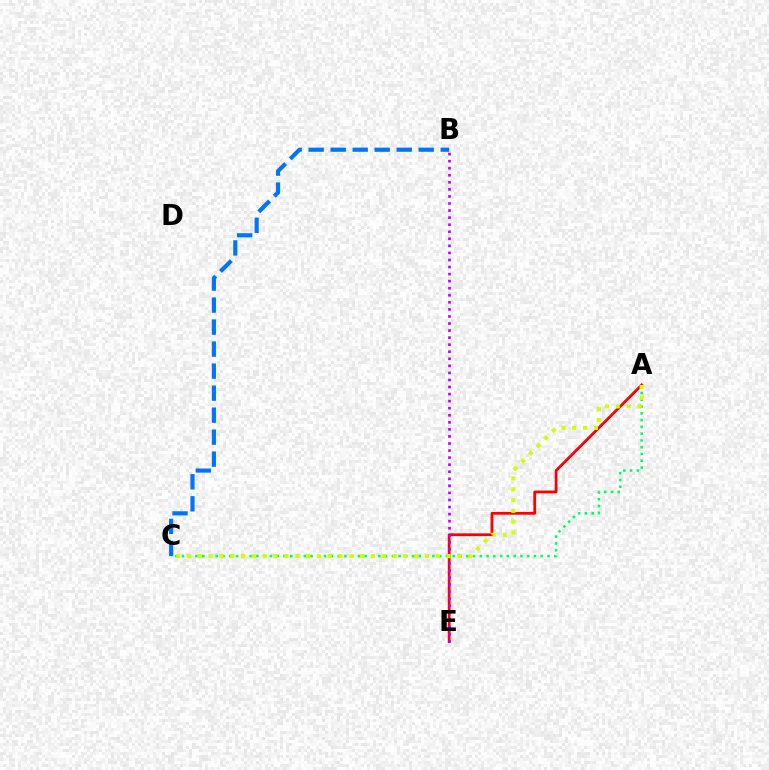{('A', 'E'): [{'color': '#ff0000', 'line_style': 'solid', 'thickness': 2.0}], ('A', 'C'): [{'color': '#00ff5c', 'line_style': 'dotted', 'thickness': 1.84}, {'color': '#d1ff00', 'line_style': 'dotted', 'thickness': 2.94}], ('B', 'C'): [{'color': '#0074ff', 'line_style': 'dashed', 'thickness': 2.99}], ('B', 'E'): [{'color': '#b900ff', 'line_style': 'dotted', 'thickness': 1.92}]}